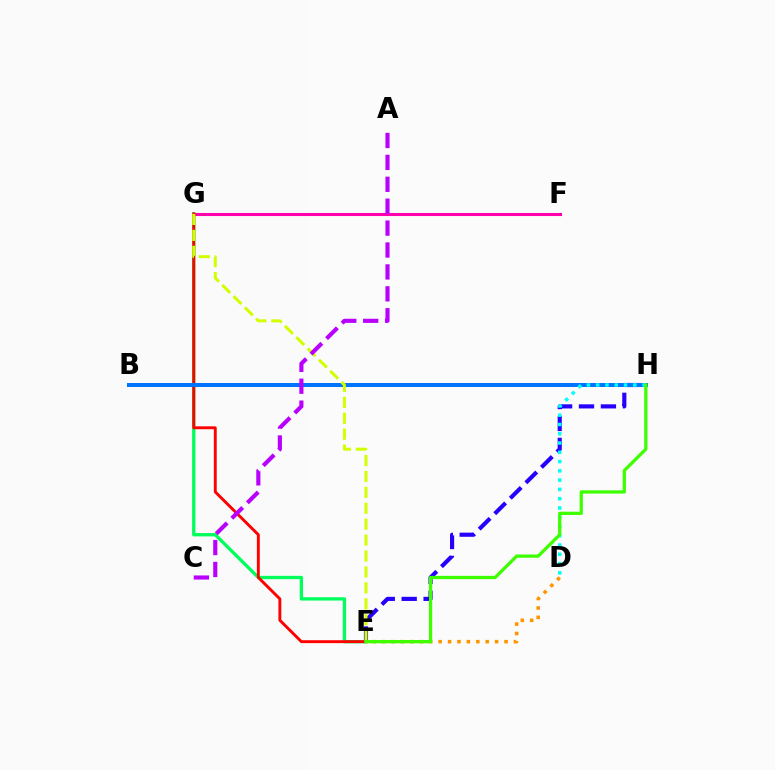{('E', 'G'): [{'color': '#00ff5c', 'line_style': 'solid', 'thickness': 2.39}, {'color': '#ff0000', 'line_style': 'solid', 'thickness': 2.09}, {'color': '#d1ff00', 'line_style': 'dashed', 'thickness': 2.16}], ('E', 'H'): [{'color': '#2500ff', 'line_style': 'dashed', 'thickness': 2.98}, {'color': '#3dff00', 'line_style': 'solid', 'thickness': 2.35}], ('F', 'G'): [{'color': '#ff00ac', 'line_style': 'solid', 'thickness': 2.22}], ('D', 'E'): [{'color': '#ff9400', 'line_style': 'dotted', 'thickness': 2.56}], ('B', 'H'): [{'color': '#0074ff', 'line_style': 'solid', 'thickness': 2.88}], ('D', 'H'): [{'color': '#00fff6', 'line_style': 'dotted', 'thickness': 2.52}], ('A', 'C'): [{'color': '#b900ff', 'line_style': 'dashed', 'thickness': 2.98}]}